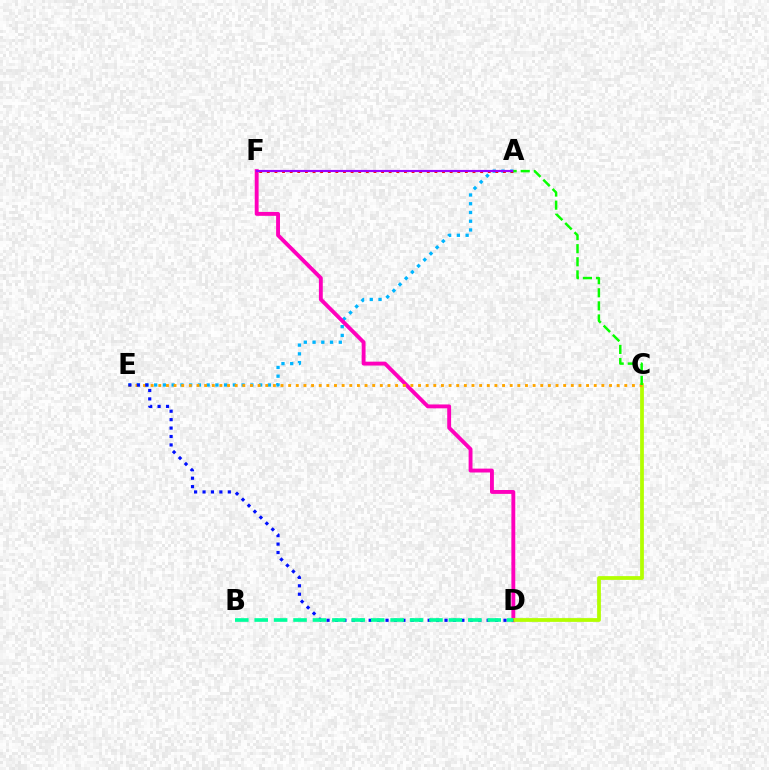{('A', 'E'): [{'color': '#00b5ff', 'line_style': 'dotted', 'thickness': 2.38}], ('D', 'F'): [{'color': '#ff00bd', 'line_style': 'solid', 'thickness': 2.79}], ('C', 'D'): [{'color': '#b3ff00', 'line_style': 'solid', 'thickness': 2.71}], ('A', 'F'): [{'color': '#ff0000', 'line_style': 'dotted', 'thickness': 2.07}, {'color': '#9b00ff', 'line_style': 'solid', 'thickness': 1.56}], ('C', 'E'): [{'color': '#ffa500', 'line_style': 'dotted', 'thickness': 2.08}], ('D', 'E'): [{'color': '#0010ff', 'line_style': 'dotted', 'thickness': 2.29}], ('A', 'C'): [{'color': '#08ff00', 'line_style': 'dashed', 'thickness': 1.78}], ('B', 'D'): [{'color': '#00ff9d', 'line_style': 'dashed', 'thickness': 2.64}]}